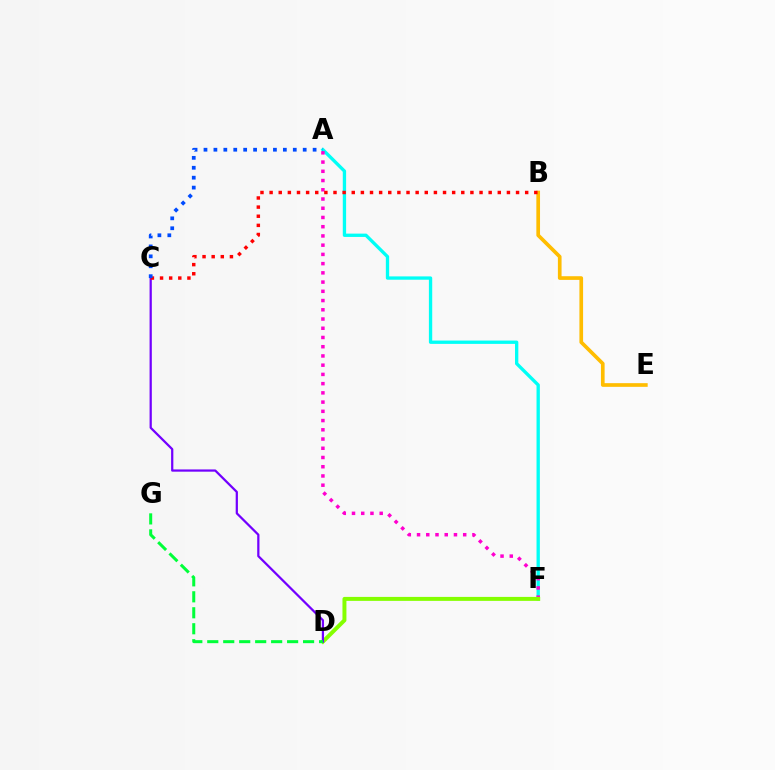{('A', 'F'): [{'color': '#00fff6', 'line_style': 'solid', 'thickness': 2.39}, {'color': '#ff00cf', 'line_style': 'dotted', 'thickness': 2.51}], ('D', 'F'): [{'color': '#84ff00', 'line_style': 'solid', 'thickness': 2.85}], ('B', 'E'): [{'color': '#ffbd00', 'line_style': 'solid', 'thickness': 2.65}], ('C', 'D'): [{'color': '#7200ff', 'line_style': 'solid', 'thickness': 1.61}], ('B', 'C'): [{'color': '#ff0000', 'line_style': 'dotted', 'thickness': 2.48}], ('A', 'C'): [{'color': '#004bff', 'line_style': 'dotted', 'thickness': 2.7}], ('D', 'G'): [{'color': '#00ff39', 'line_style': 'dashed', 'thickness': 2.17}]}